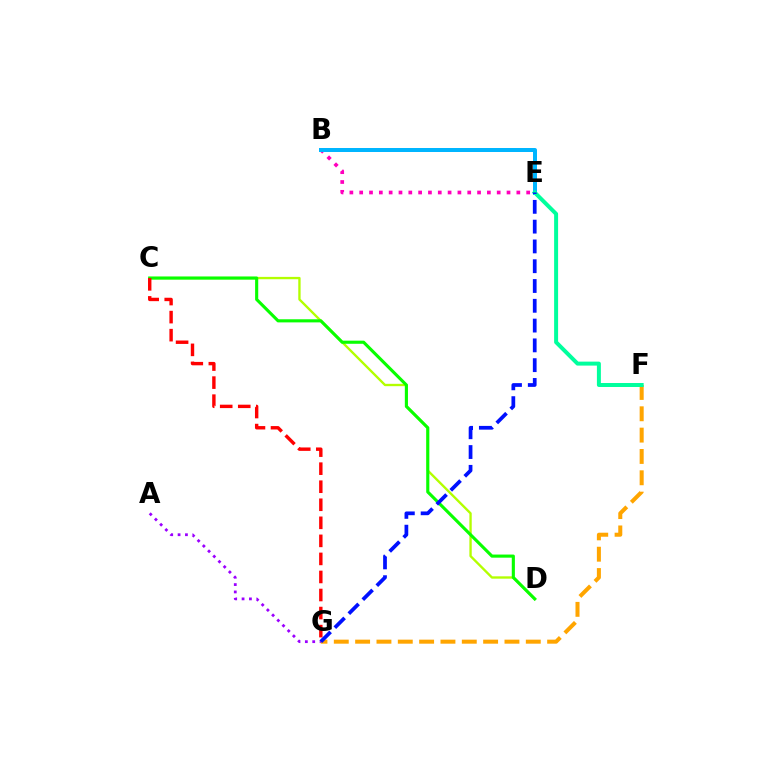{('C', 'D'): [{'color': '#b3ff00', 'line_style': 'solid', 'thickness': 1.69}, {'color': '#08ff00', 'line_style': 'solid', 'thickness': 2.24}], ('F', 'G'): [{'color': '#ffa500', 'line_style': 'dashed', 'thickness': 2.9}], ('B', 'E'): [{'color': '#ff00bd', 'line_style': 'dotted', 'thickness': 2.67}, {'color': '#00b5ff', 'line_style': 'solid', 'thickness': 2.88}], ('A', 'G'): [{'color': '#9b00ff', 'line_style': 'dotted', 'thickness': 2.0}], ('E', 'F'): [{'color': '#00ff9d', 'line_style': 'solid', 'thickness': 2.86}], ('C', 'G'): [{'color': '#ff0000', 'line_style': 'dashed', 'thickness': 2.45}], ('E', 'G'): [{'color': '#0010ff', 'line_style': 'dashed', 'thickness': 2.69}]}